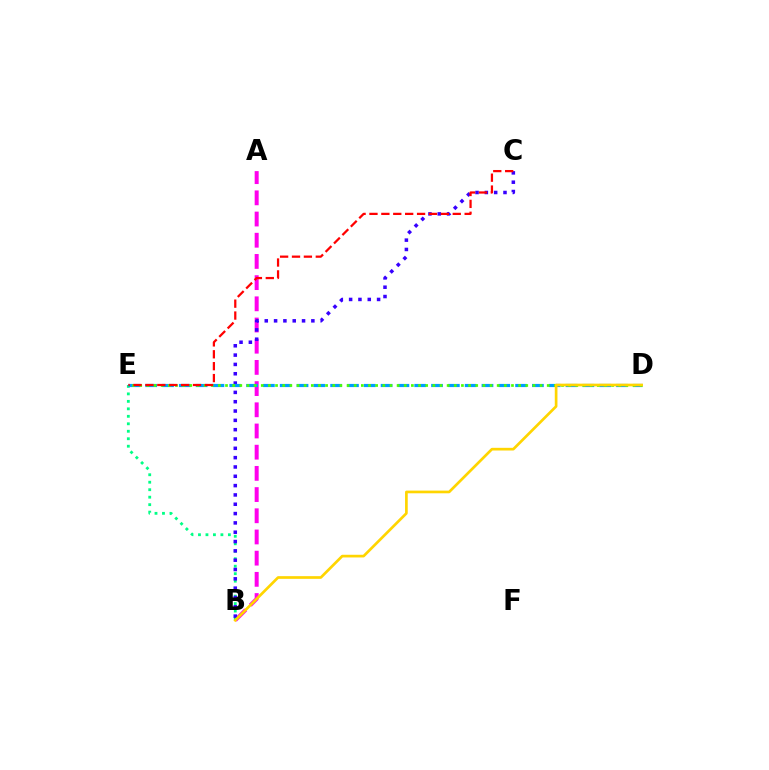{('A', 'B'): [{'color': '#ff00ed', 'line_style': 'dashed', 'thickness': 2.88}], ('B', 'E'): [{'color': '#00ff86', 'line_style': 'dotted', 'thickness': 2.03}], ('B', 'C'): [{'color': '#3700ff', 'line_style': 'dotted', 'thickness': 2.53}], ('D', 'E'): [{'color': '#009eff', 'line_style': 'dashed', 'thickness': 2.28}, {'color': '#4fff00', 'line_style': 'dotted', 'thickness': 1.94}], ('B', 'D'): [{'color': '#ffd500', 'line_style': 'solid', 'thickness': 1.93}], ('C', 'E'): [{'color': '#ff0000', 'line_style': 'dashed', 'thickness': 1.62}]}